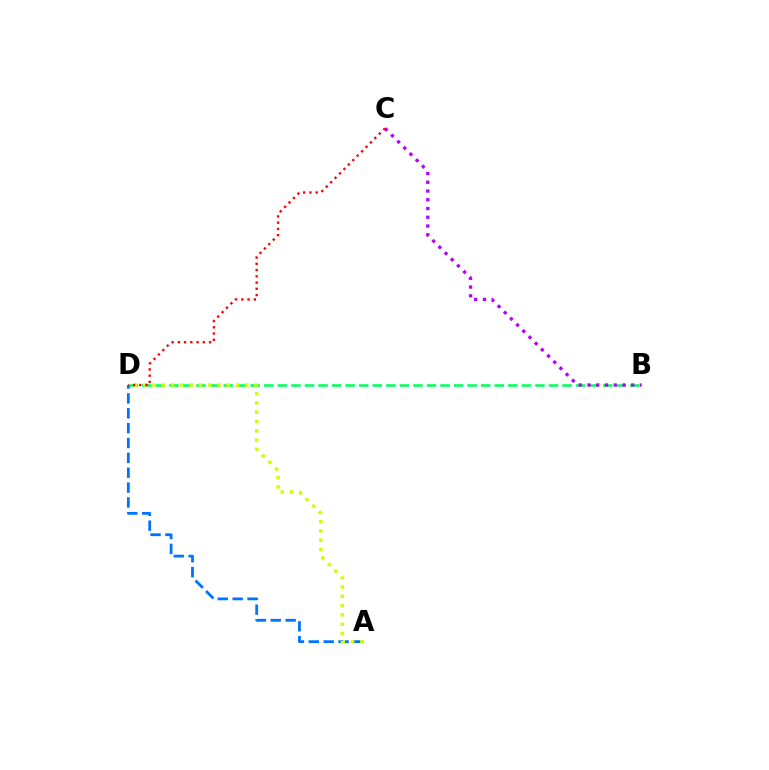{('B', 'D'): [{'color': '#00ff5c', 'line_style': 'dashed', 'thickness': 1.84}], ('A', 'D'): [{'color': '#0074ff', 'line_style': 'dashed', 'thickness': 2.02}, {'color': '#d1ff00', 'line_style': 'dotted', 'thickness': 2.52}], ('C', 'D'): [{'color': '#ff0000', 'line_style': 'dotted', 'thickness': 1.7}], ('B', 'C'): [{'color': '#b900ff', 'line_style': 'dotted', 'thickness': 2.38}]}